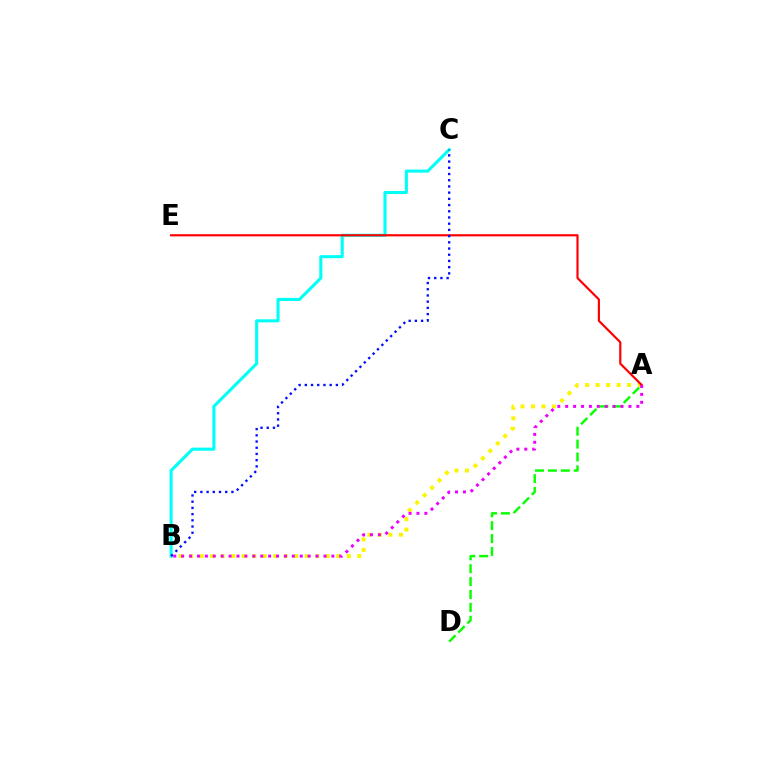{('A', 'B'): [{'color': '#fcf500', 'line_style': 'dotted', 'thickness': 2.86}, {'color': '#ee00ff', 'line_style': 'dotted', 'thickness': 2.15}], ('A', 'D'): [{'color': '#08ff00', 'line_style': 'dashed', 'thickness': 1.75}], ('B', 'C'): [{'color': '#00fff6', 'line_style': 'solid', 'thickness': 2.21}, {'color': '#0010ff', 'line_style': 'dotted', 'thickness': 1.69}], ('A', 'E'): [{'color': '#ff0000', 'line_style': 'solid', 'thickness': 1.57}]}